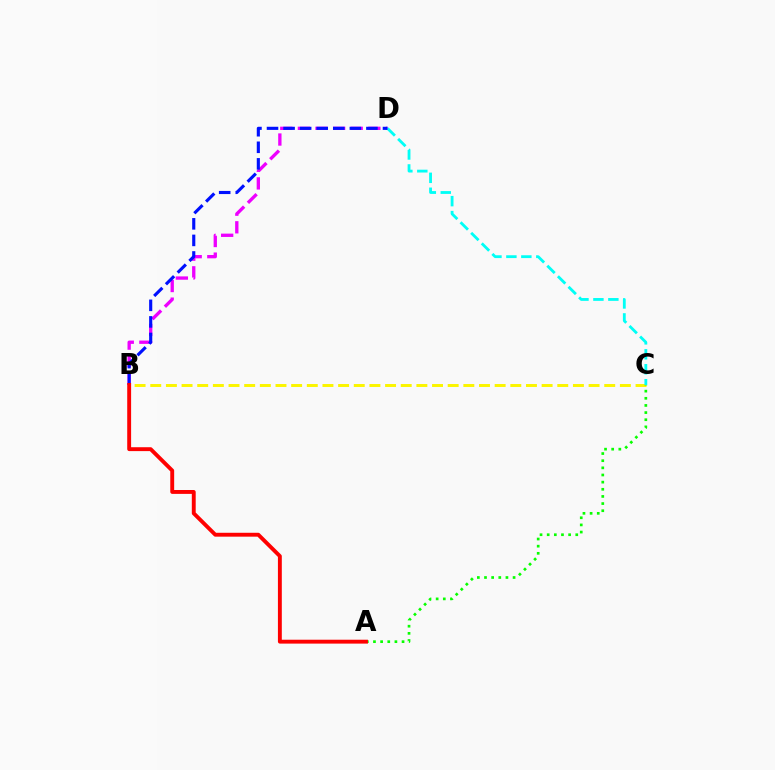{('B', 'D'): [{'color': '#ee00ff', 'line_style': 'dashed', 'thickness': 2.39}, {'color': '#0010ff', 'line_style': 'dashed', 'thickness': 2.25}], ('B', 'C'): [{'color': '#fcf500', 'line_style': 'dashed', 'thickness': 2.13}], ('A', 'C'): [{'color': '#08ff00', 'line_style': 'dotted', 'thickness': 1.94}], ('C', 'D'): [{'color': '#00fff6', 'line_style': 'dashed', 'thickness': 2.03}], ('A', 'B'): [{'color': '#ff0000', 'line_style': 'solid', 'thickness': 2.8}]}